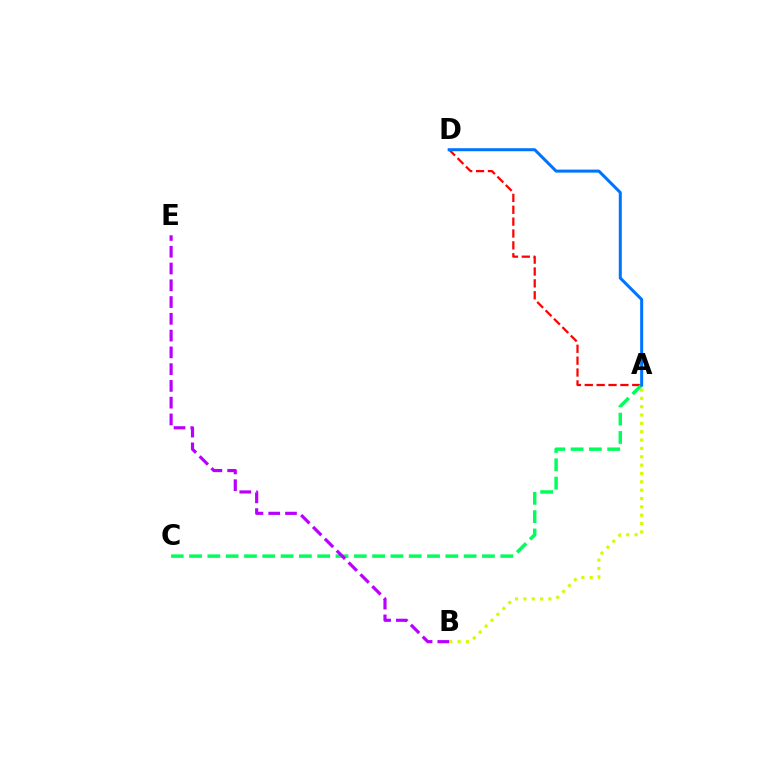{('A', 'B'): [{'color': '#d1ff00', 'line_style': 'dotted', 'thickness': 2.27}], ('A', 'D'): [{'color': '#ff0000', 'line_style': 'dashed', 'thickness': 1.61}, {'color': '#0074ff', 'line_style': 'solid', 'thickness': 2.18}], ('A', 'C'): [{'color': '#00ff5c', 'line_style': 'dashed', 'thickness': 2.49}], ('B', 'E'): [{'color': '#b900ff', 'line_style': 'dashed', 'thickness': 2.28}]}